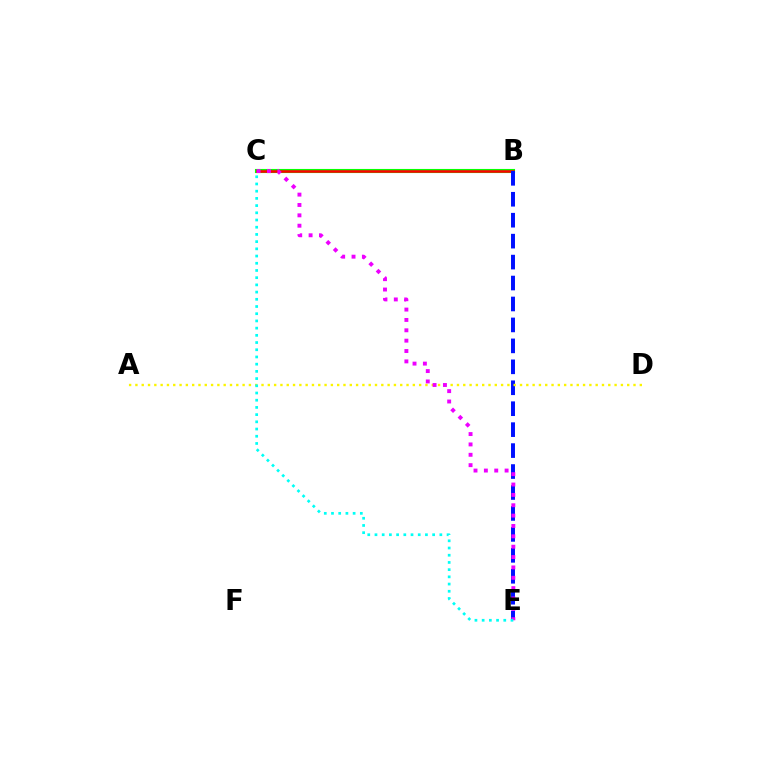{('B', 'C'): [{'color': '#08ff00', 'line_style': 'solid', 'thickness': 2.95}, {'color': '#ff0000', 'line_style': 'solid', 'thickness': 1.81}], ('B', 'E'): [{'color': '#0010ff', 'line_style': 'dashed', 'thickness': 2.85}], ('A', 'D'): [{'color': '#fcf500', 'line_style': 'dotted', 'thickness': 1.71}], ('C', 'E'): [{'color': '#ee00ff', 'line_style': 'dotted', 'thickness': 2.81}, {'color': '#00fff6', 'line_style': 'dotted', 'thickness': 1.96}]}